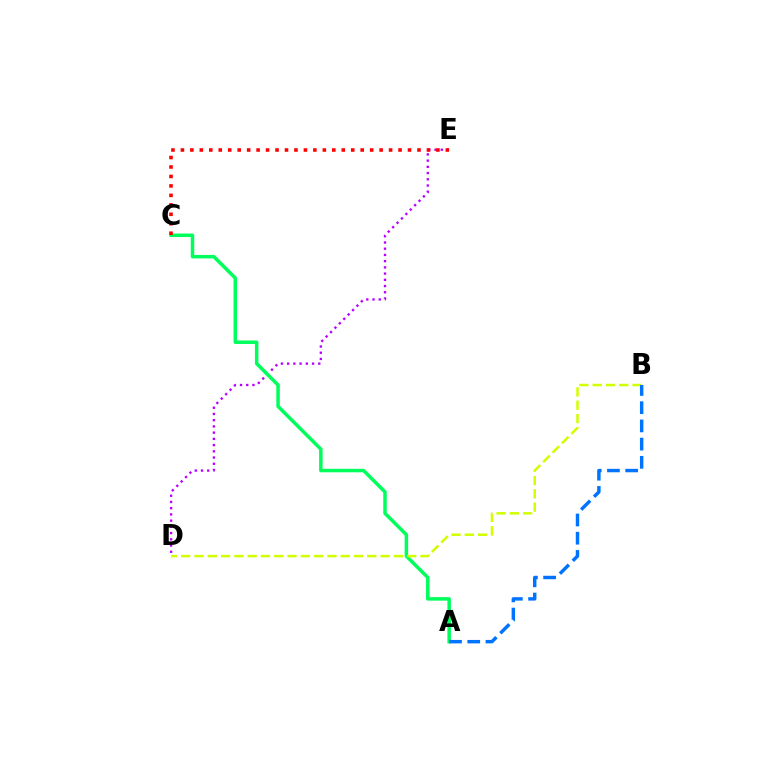{('D', 'E'): [{'color': '#b900ff', 'line_style': 'dotted', 'thickness': 1.69}], ('A', 'C'): [{'color': '#00ff5c', 'line_style': 'solid', 'thickness': 2.52}], ('B', 'D'): [{'color': '#d1ff00', 'line_style': 'dashed', 'thickness': 1.81}], ('C', 'E'): [{'color': '#ff0000', 'line_style': 'dotted', 'thickness': 2.57}], ('A', 'B'): [{'color': '#0074ff', 'line_style': 'dashed', 'thickness': 2.47}]}